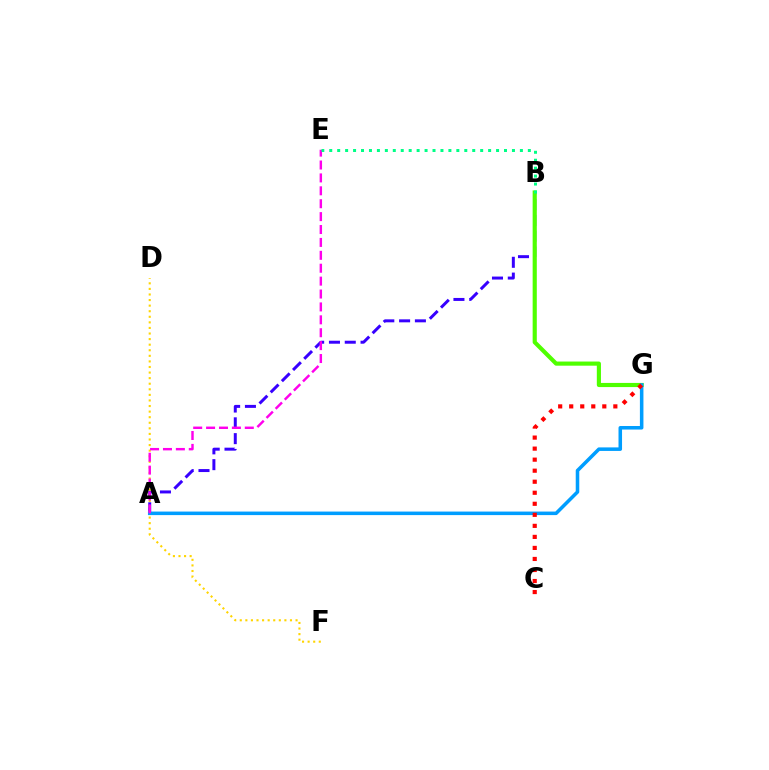{('A', 'B'): [{'color': '#3700ff', 'line_style': 'dashed', 'thickness': 2.15}], ('D', 'F'): [{'color': '#ffd500', 'line_style': 'dotted', 'thickness': 1.52}], ('B', 'G'): [{'color': '#4fff00', 'line_style': 'solid', 'thickness': 2.99}], ('A', 'G'): [{'color': '#009eff', 'line_style': 'solid', 'thickness': 2.55}], ('A', 'E'): [{'color': '#ff00ed', 'line_style': 'dashed', 'thickness': 1.75}], ('B', 'E'): [{'color': '#00ff86', 'line_style': 'dotted', 'thickness': 2.16}], ('C', 'G'): [{'color': '#ff0000', 'line_style': 'dotted', 'thickness': 3.0}]}